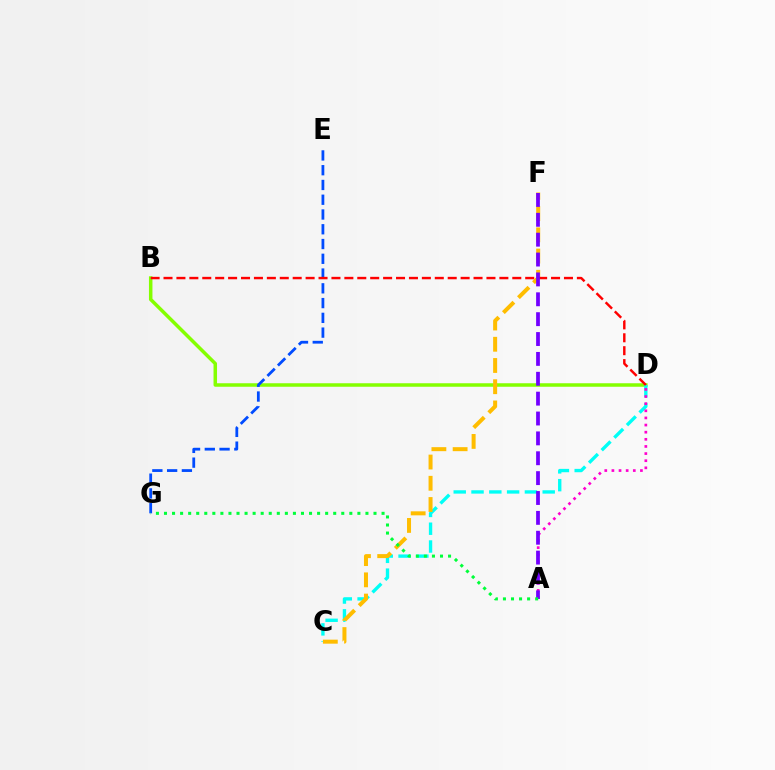{('B', 'D'): [{'color': '#84ff00', 'line_style': 'solid', 'thickness': 2.52}, {'color': '#ff0000', 'line_style': 'dashed', 'thickness': 1.75}], ('E', 'G'): [{'color': '#004bff', 'line_style': 'dashed', 'thickness': 2.01}], ('C', 'D'): [{'color': '#00fff6', 'line_style': 'dashed', 'thickness': 2.42}], ('A', 'D'): [{'color': '#ff00cf', 'line_style': 'dotted', 'thickness': 1.94}], ('C', 'F'): [{'color': '#ffbd00', 'line_style': 'dashed', 'thickness': 2.88}], ('A', 'F'): [{'color': '#7200ff', 'line_style': 'dashed', 'thickness': 2.7}], ('A', 'G'): [{'color': '#00ff39', 'line_style': 'dotted', 'thickness': 2.19}]}